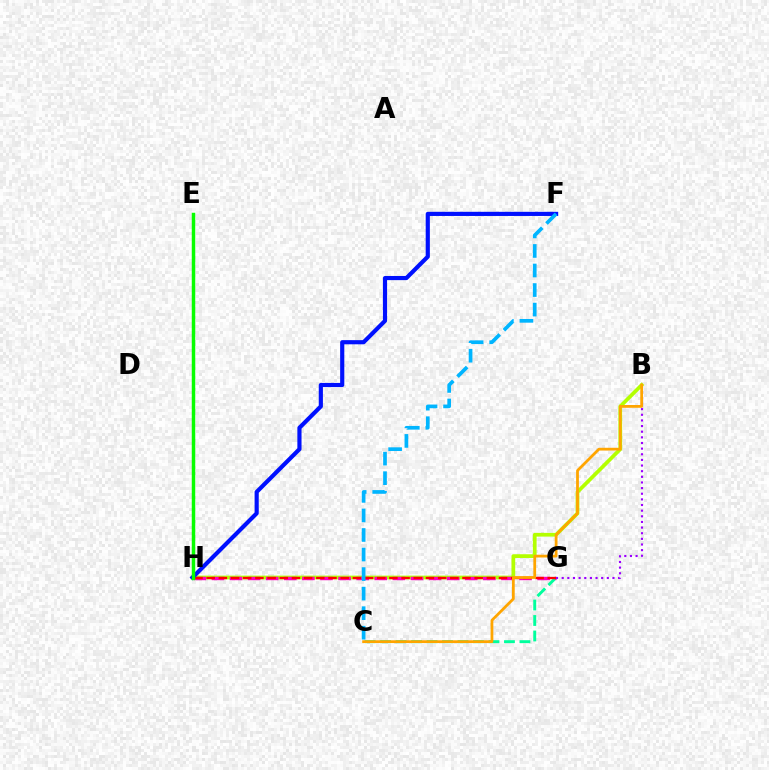{('C', 'G'): [{'color': '#00ff9d', 'line_style': 'dashed', 'thickness': 2.1}], ('B', 'H'): [{'color': '#b3ff00', 'line_style': 'solid', 'thickness': 2.69}], ('G', 'H'): [{'color': '#ff00bd', 'line_style': 'dashed', 'thickness': 2.46}, {'color': '#ff0000', 'line_style': 'dashed', 'thickness': 1.65}], ('F', 'H'): [{'color': '#0010ff', 'line_style': 'solid', 'thickness': 2.99}], ('B', 'G'): [{'color': '#9b00ff', 'line_style': 'dotted', 'thickness': 1.53}], ('E', 'H'): [{'color': '#08ff00', 'line_style': 'solid', 'thickness': 2.5}], ('C', 'F'): [{'color': '#00b5ff', 'line_style': 'dashed', 'thickness': 2.66}], ('B', 'C'): [{'color': '#ffa500', 'line_style': 'solid', 'thickness': 1.99}]}